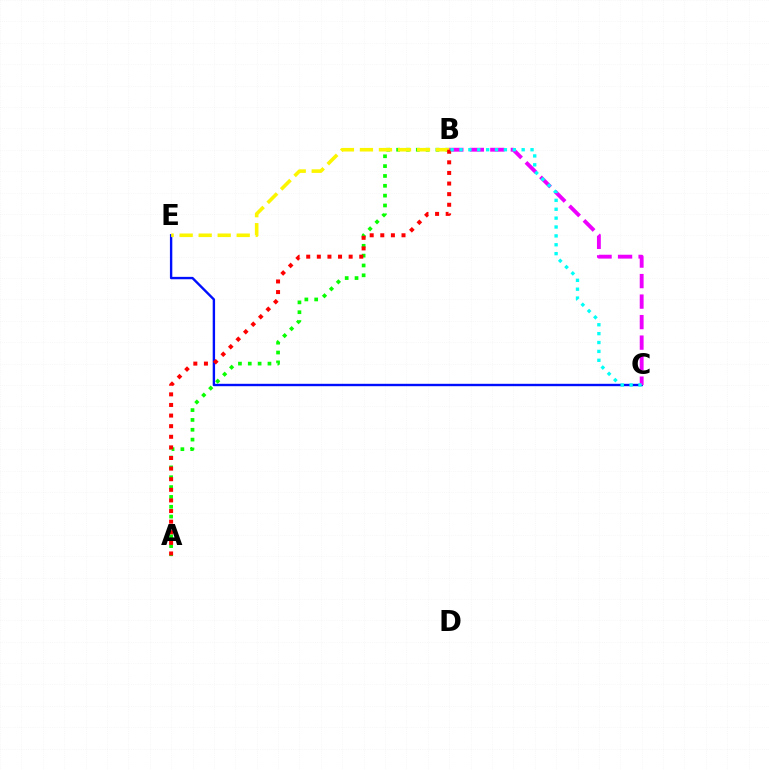{('C', 'E'): [{'color': '#0010ff', 'line_style': 'solid', 'thickness': 1.72}], ('B', 'C'): [{'color': '#ee00ff', 'line_style': 'dashed', 'thickness': 2.79}, {'color': '#00fff6', 'line_style': 'dotted', 'thickness': 2.41}], ('A', 'B'): [{'color': '#08ff00', 'line_style': 'dotted', 'thickness': 2.67}, {'color': '#ff0000', 'line_style': 'dotted', 'thickness': 2.88}], ('B', 'E'): [{'color': '#fcf500', 'line_style': 'dashed', 'thickness': 2.58}]}